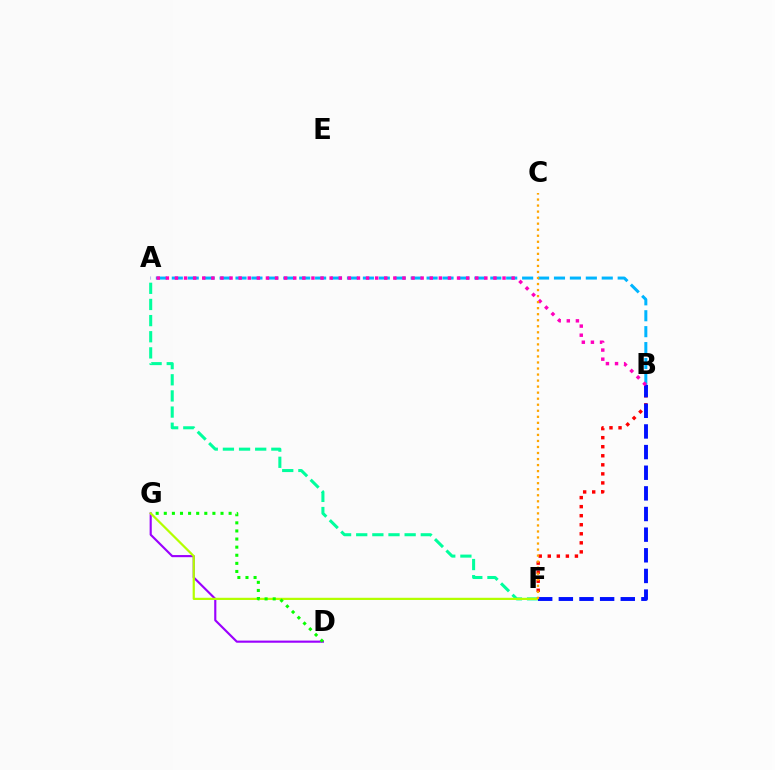{('D', 'G'): [{'color': '#9b00ff', 'line_style': 'solid', 'thickness': 1.54}, {'color': '#08ff00', 'line_style': 'dotted', 'thickness': 2.2}], ('A', 'B'): [{'color': '#00b5ff', 'line_style': 'dashed', 'thickness': 2.16}, {'color': '#ff00bd', 'line_style': 'dotted', 'thickness': 2.47}], ('B', 'F'): [{'color': '#ff0000', 'line_style': 'dotted', 'thickness': 2.46}, {'color': '#0010ff', 'line_style': 'dashed', 'thickness': 2.8}], ('A', 'F'): [{'color': '#00ff9d', 'line_style': 'dashed', 'thickness': 2.19}], ('F', 'G'): [{'color': '#b3ff00', 'line_style': 'solid', 'thickness': 1.6}], ('C', 'F'): [{'color': '#ffa500', 'line_style': 'dotted', 'thickness': 1.64}]}